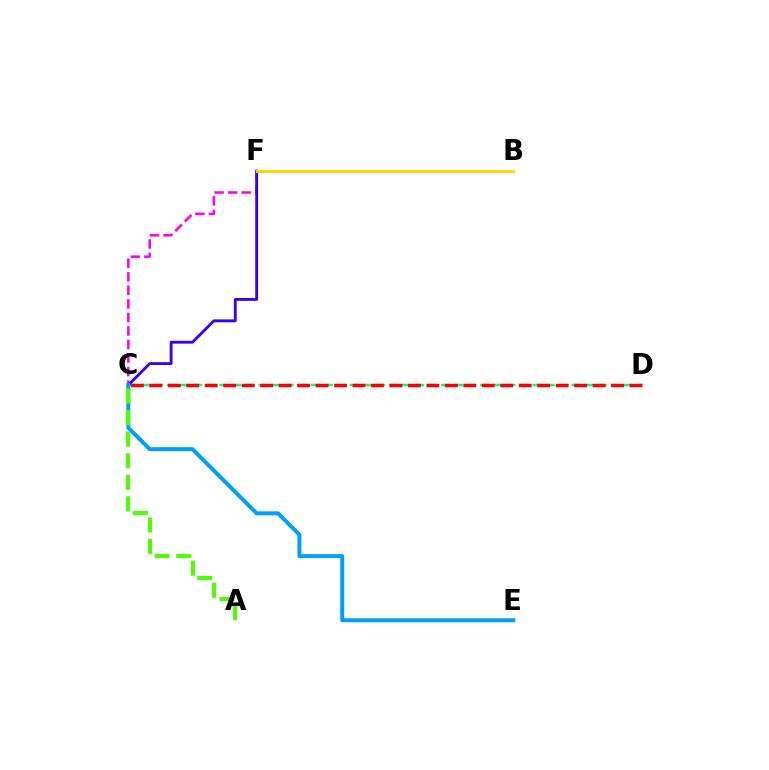{('C', 'F'): [{'color': '#ff00ed', 'line_style': 'dashed', 'thickness': 1.84}, {'color': '#3700ff', 'line_style': 'solid', 'thickness': 2.06}], ('C', 'D'): [{'color': '#00ff86', 'line_style': 'dashed', 'thickness': 1.77}, {'color': '#ff0000', 'line_style': 'dashed', 'thickness': 2.51}], ('C', 'E'): [{'color': '#009eff', 'line_style': 'solid', 'thickness': 2.86}], ('B', 'F'): [{'color': '#ffd500', 'line_style': 'solid', 'thickness': 2.06}], ('A', 'C'): [{'color': '#4fff00', 'line_style': 'dashed', 'thickness': 2.93}]}